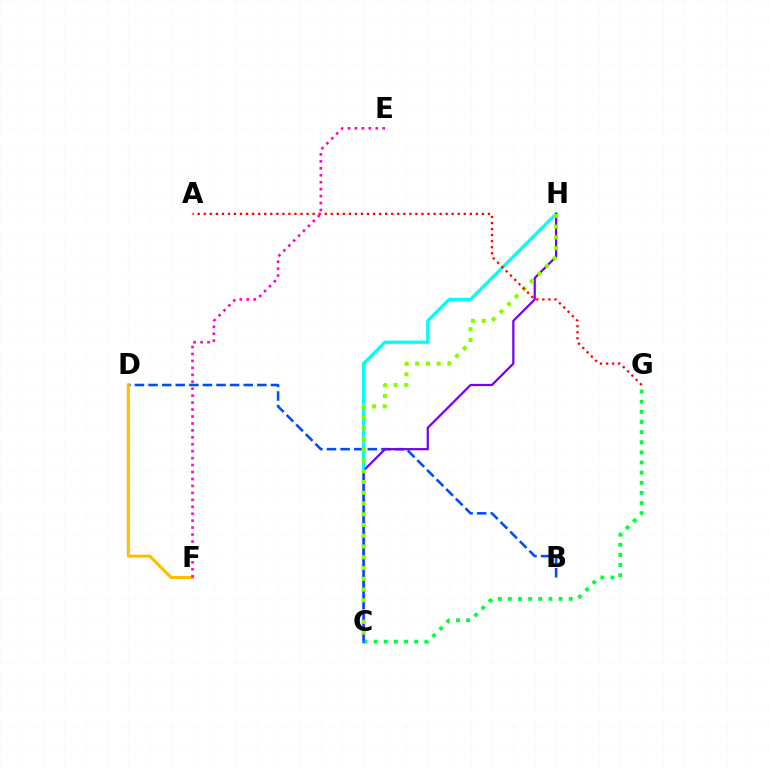{('C', 'G'): [{'color': '#00ff39', 'line_style': 'dotted', 'thickness': 2.75}], ('B', 'D'): [{'color': '#004bff', 'line_style': 'dashed', 'thickness': 1.85}], ('C', 'H'): [{'color': '#00fff6', 'line_style': 'solid', 'thickness': 2.38}, {'color': '#7200ff', 'line_style': 'solid', 'thickness': 1.61}, {'color': '#84ff00', 'line_style': 'dotted', 'thickness': 2.92}], ('D', 'F'): [{'color': '#ffbd00', 'line_style': 'solid', 'thickness': 2.19}], ('A', 'G'): [{'color': '#ff0000', 'line_style': 'dotted', 'thickness': 1.64}], ('E', 'F'): [{'color': '#ff00cf', 'line_style': 'dotted', 'thickness': 1.89}]}